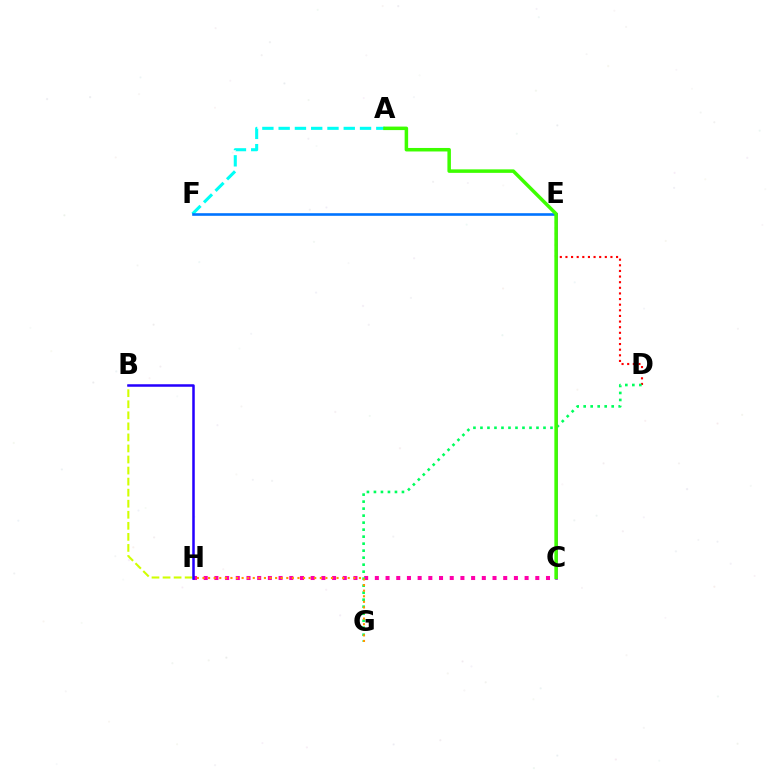{('C', 'H'): [{'color': '#ff00ac', 'line_style': 'dotted', 'thickness': 2.91}], ('D', 'E'): [{'color': '#ff0000', 'line_style': 'dotted', 'thickness': 1.53}], ('D', 'G'): [{'color': '#00ff5c', 'line_style': 'dotted', 'thickness': 1.9}], ('A', 'F'): [{'color': '#00fff6', 'line_style': 'dashed', 'thickness': 2.21}], ('E', 'F'): [{'color': '#0074ff', 'line_style': 'solid', 'thickness': 1.89}], ('C', 'E'): [{'color': '#b900ff', 'line_style': 'solid', 'thickness': 1.9}], ('G', 'H'): [{'color': '#ff9400', 'line_style': 'dotted', 'thickness': 1.52}], ('B', 'H'): [{'color': '#d1ff00', 'line_style': 'dashed', 'thickness': 1.5}, {'color': '#2500ff', 'line_style': 'solid', 'thickness': 1.81}], ('A', 'C'): [{'color': '#3dff00', 'line_style': 'solid', 'thickness': 2.52}]}